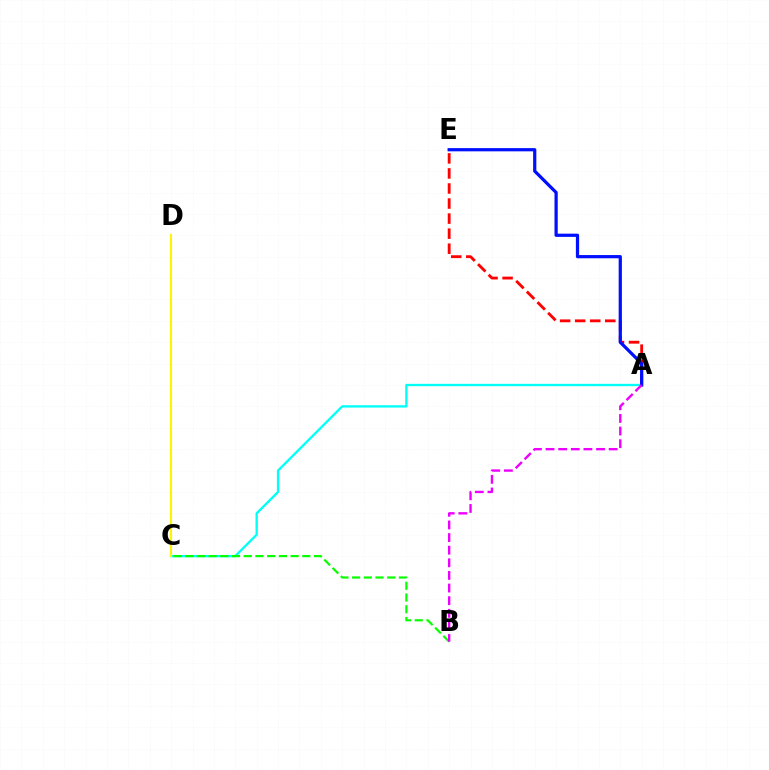{('A', 'C'): [{'color': '#00fff6', 'line_style': 'solid', 'thickness': 1.68}], ('A', 'E'): [{'color': '#ff0000', 'line_style': 'dashed', 'thickness': 2.04}, {'color': '#0010ff', 'line_style': 'solid', 'thickness': 2.32}], ('B', 'C'): [{'color': '#08ff00', 'line_style': 'dashed', 'thickness': 1.59}], ('C', 'D'): [{'color': '#fcf500', 'line_style': 'solid', 'thickness': 1.55}], ('A', 'B'): [{'color': '#ee00ff', 'line_style': 'dashed', 'thickness': 1.71}]}